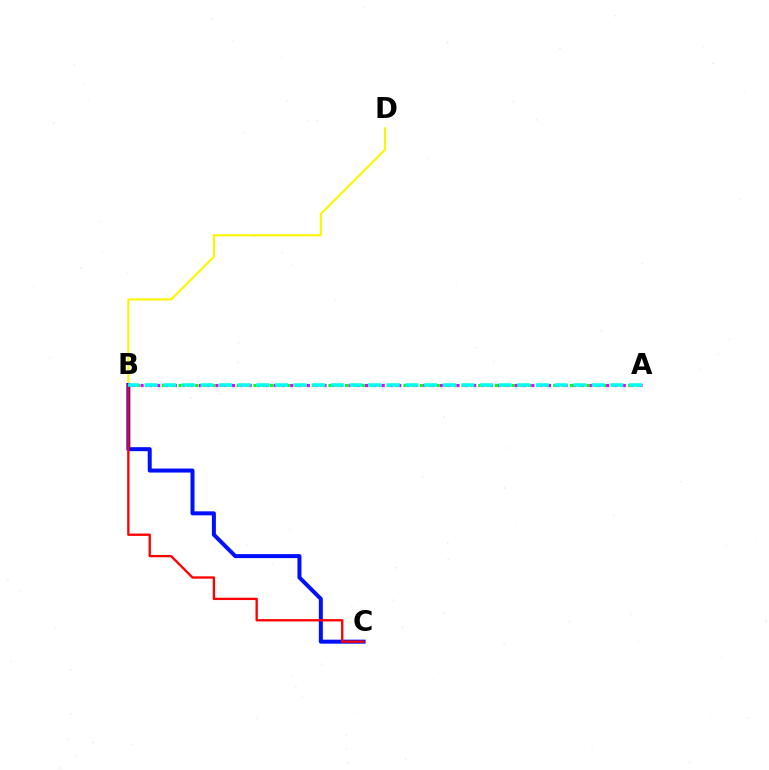{('A', 'B'): [{'color': '#08ff00', 'line_style': 'dotted', 'thickness': 2.26}, {'color': '#ee00ff', 'line_style': 'dotted', 'thickness': 2.26}, {'color': '#00fff6', 'line_style': 'dashed', 'thickness': 2.53}], ('B', 'D'): [{'color': '#fcf500', 'line_style': 'solid', 'thickness': 1.52}], ('B', 'C'): [{'color': '#0010ff', 'line_style': 'solid', 'thickness': 2.88}, {'color': '#ff0000', 'line_style': 'solid', 'thickness': 1.67}]}